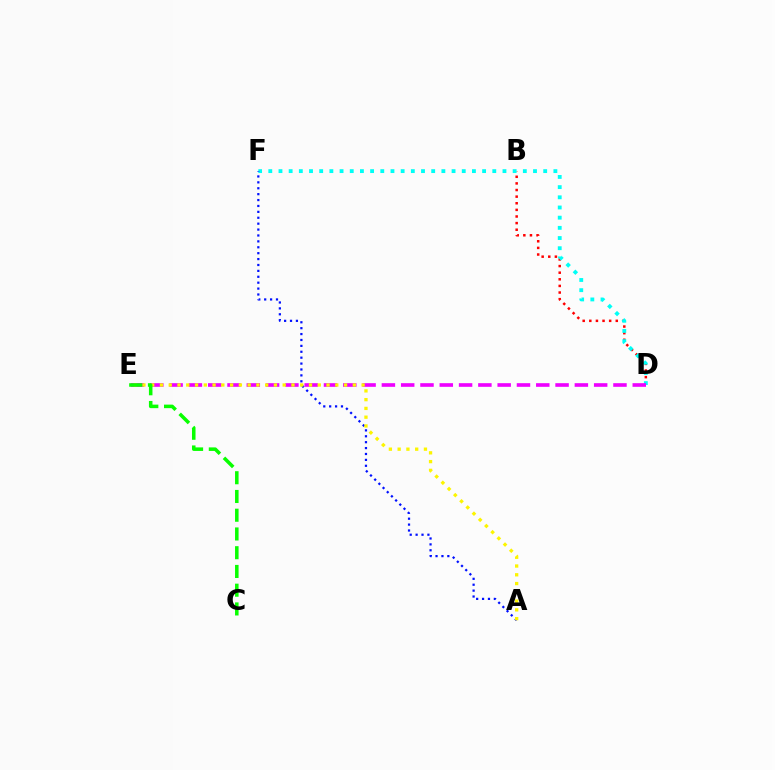{('B', 'D'): [{'color': '#ff0000', 'line_style': 'dotted', 'thickness': 1.8}], ('D', 'F'): [{'color': '#00fff6', 'line_style': 'dotted', 'thickness': 2.77}], ('D', 'E'): [{'color': '#ee00ff', 'line_style': 'dashed', 'thickness': 2.62}], ('A', 'F'): [{'color': '#0010ff', 'line_style': 'dotted', 'thickness': 1.6}], ('A', 'E'): [{'color': '#fcf500', 'line_style': 'dotted', 'thickness': 2.38}], ('C', 'E'): [{'color': '#08ff00', 'line_style': 'dashed', 'thickness': 2.55}]}